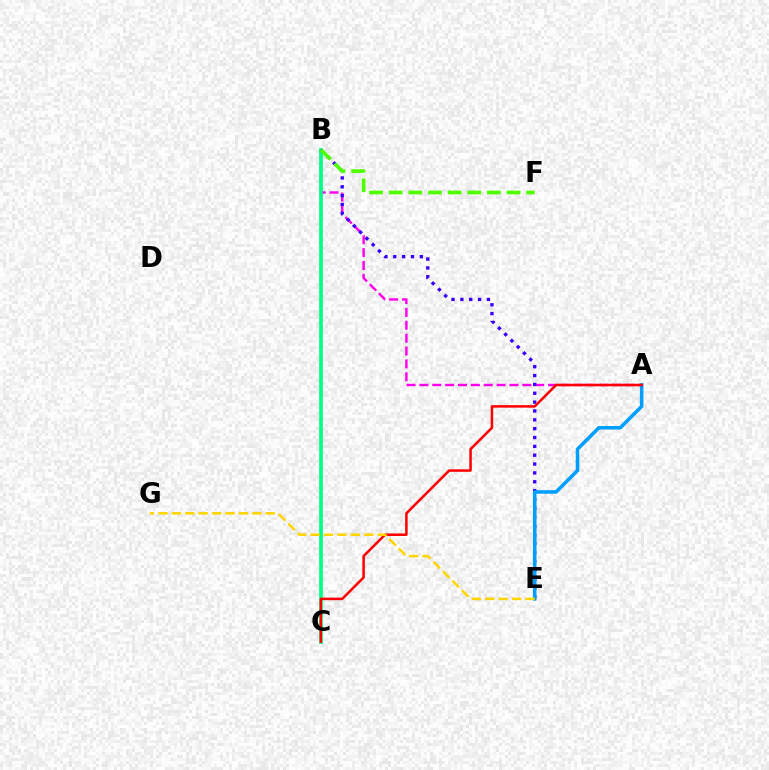{('A', 'B'): [{'color': '#ff00ed', 'line_style': 'dashed', 'thickness': 1.75}], ('B', 'C'): [{'color': '#00ff86', 'line_style': 'solid', 'thickness': 2.65}], ('B', 'E'): [{'color': '#3700ff', 'line_style': 'dotted', 'thickness': 2.4}], ('A', 'E'): [{'color': '#009eff', 'line_style': 'solid', 'thickness': 2.54}], ('A', 'C'): [{'color': '#ff0000', 'line_style': 'solid', 'thickness': 1.82}], ('B', 'F'): [{'color': '#4fff00', 'line_style': 'dashed', 'thickness': 2.67}], ('E', 'G'): [{'color': '#ffd500', 'line_style': 'dashed', 'thickness': 1.82}]}